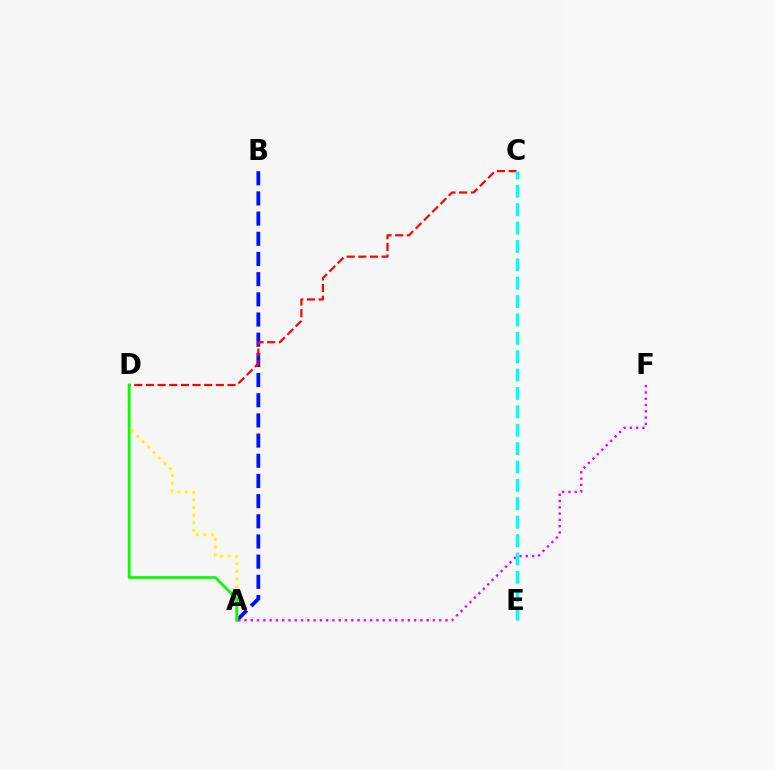{('A', 'B'): [{'color': '#0010ff', 'line_style': 'dashed', 'thickness': 2.74}], ('A', 'F'): [{'color': '#ee00ff', 'line_style': 'dotted', 'thickness': 1.71}], ('A', 'D'): [{'color': '#fcf500', 'line_style': 'dotted', 'thickness': 2.08}, {'color': '#08ff00', 'line_style': 'solid', 'thickness': 1.99}], ('C', 'D'): [{'color': '#ff0000', 'line_style': 'dashed', 'thickness': 1.58}], ('C', 'E'): [{'color': '#00fff6', 'line_style': 'dashed', 'thickness': 2.5}]}